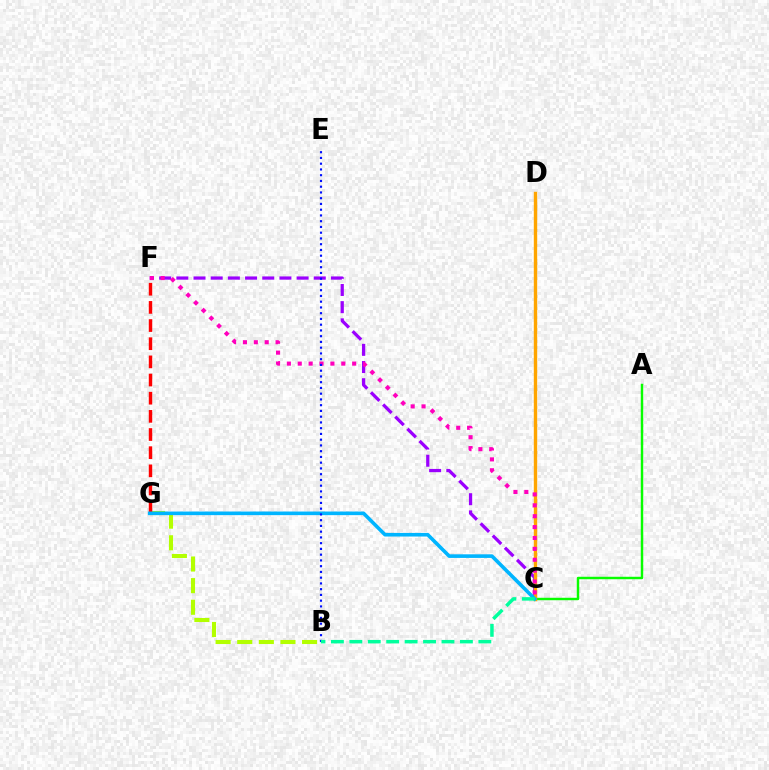{('B', 'G'): [{'color': '#b3ff00', 'line_style': 'dashed', 'thickness': 2.94}], ('C', 'F'): [{'color': '#9b00ff', 'line_style': 'dashed', 'thickness': 2.33}, {'color': '#ff00bd', 'line_style': 'dotted', 'thickness': 2.96}], ('A', 'C'): [{'color': '#08ff00', 'line_style': 'solid', 'thickness': 1.76}], ('F', 'G'): [{'color': '#ff0000', 'line_style': 'dashed', 'thickness': 2.47}], ('C', 'D'): [{'color': '#ffa500', 'line_style': 'solid', 'thickness': 2.45}], ('C', 'G'): [{'color': '#00b5ff', 'line_style': 'solid', 'thickness': 2.6}], ('B', 'E'): [{'color': '#0010ff', 'line_style': 'dotted', 'thickness': 1.56}], ('B', 'C'): [{'color': '#00ff9d', 'line_style': 'dashed', 'thickness': 2.5}]}